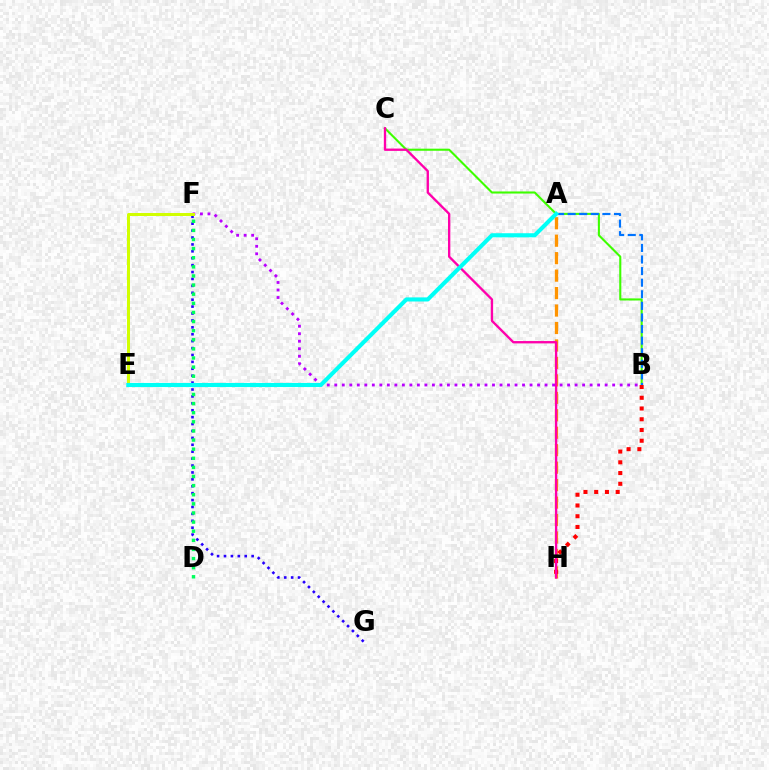{('F', 'G'): [{'color': '#2500ff', 'line_style': 'dotted', 'thickness': 1.88}], ('A', 'H'): [{'color': '#ff9400', 'line_style': 'dashed', 'thickness': 2.37}], ('D', 'F'): [{'color': '#00ff5c', 'line_style': 'dotted', 'thickness': 2.48}], ('B', 'C'): [{'color': '#3dff00', 'line_style': 'solid', 'thickness': 1.51}], ('B', 'F'): [{'color': '#b900ff', 'line_style': 'dotted', 'thickness': 2.04}], ('B', 'H'): [{'color': '#ff0000', 'line_style': 'dotted', 'thickness': 2.92}], ('E', 'F'): [{'color': '#d1ff00', 'line_style': 'solid', 'thickness': 2.15}], ('A', 'B'): [{'color': '#0074ff', 'line_style': 'dashed', 'thickness': 1.57}], ('C', 'H'): [{'color': '#ff00ac', 'line_style': 'solid', 'thickness': 1.69}], ('A', 'E'): [{'color': '#00fff6', 'line_style': 'solid', 'thickness': 2.95}]}